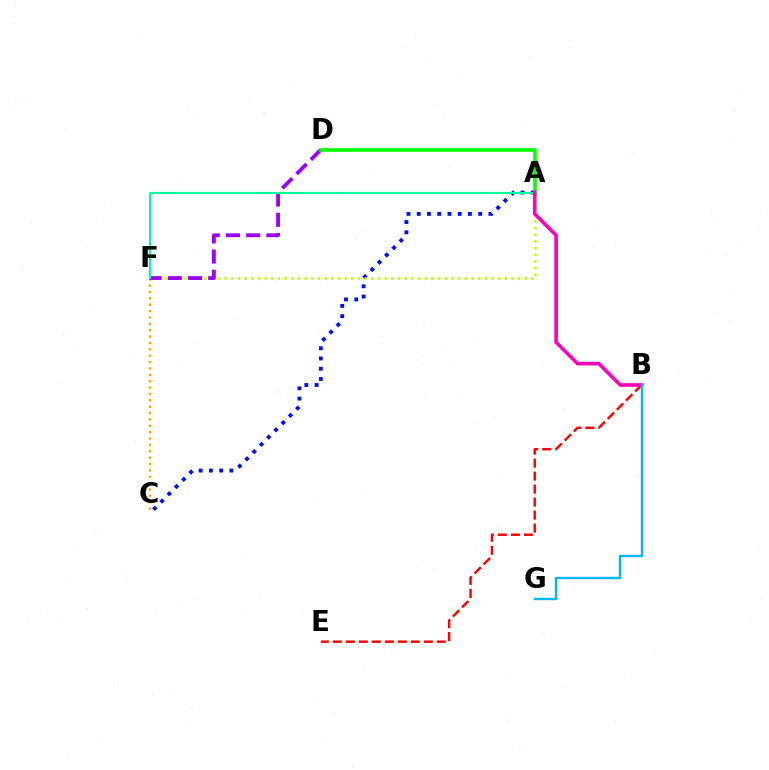{('C', 'F'): [{'color': '#ffa500', 'line_style': 'dotted', 'thickness': 1.73}], ('A', 'C'): [{'color': '#0010ff', 'line_style': 'dotted', 'thickness': 2.78}], ('A', 'F'): [{'color': '#b3ff00', 'line_style': 'dotted', 'thickness': 1.81}, {'color': '#00ff9d', 'line_style': 'solid', 'thickness': 1.55}], ('D', 'F'): [{'color': '#9b00ff', 'line_style': 'dashed', 'thickness': 2.74}], ('A', 'D'): [{'color': '#08ff00', 'line_style': 'solid', 'thickness': 2.61}], ('B', 'E'): [{'color': '#ff0000', 'line_style': 'dashed', 'thickness': 1.77}], ('A', 'B'): [{'color': '#ff00bd', 'line_style': 'solid', 'thickness': 2.61}], ('B', 'G'): [{'color': '#00b5ff', 'line_style': 'solid', 'thickness': 1.71}]}